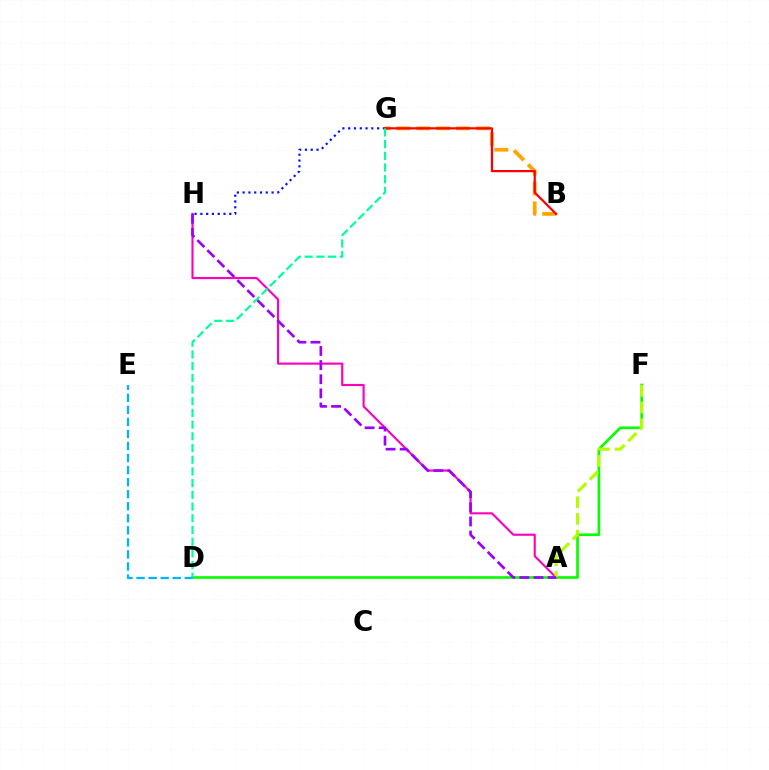{('D', 'F'): [{'color': '#08ff00', 'line_style': 'solid', 'thickness': 1.92}], ('G', 'H'): [{'color': '#0010ff', 'line_style': 'dotted', 'thickness': 1.57}], ('D', 'E'): [{'color': '#00b5ff', 'line_style': 'dashed', 'thickness': 1.64}], ('A', 'H'): [{'color': '#ff00bd', 'line_style': 'solid', 'thickness': 1.54}, {'color': '#9b00ff', 'line_style': 'dashed', 'thickness': 1.92}], ('B', 'G'): [{'color': '#ffa500', 'line_style': 'dashed', 'thickness': 2.7}, {'color': '#ff0000', 'line_style': 'solid', 'thickness': 1.6}], ('A', 'F'): [{'color': '#b3ff00', 'line_style': 'dashed', 'thickness': 2.27}], ('D', 'G'): [{'color': '#00ff9d', 'line_style': 'dashed', 'thickness': 1.59}]}